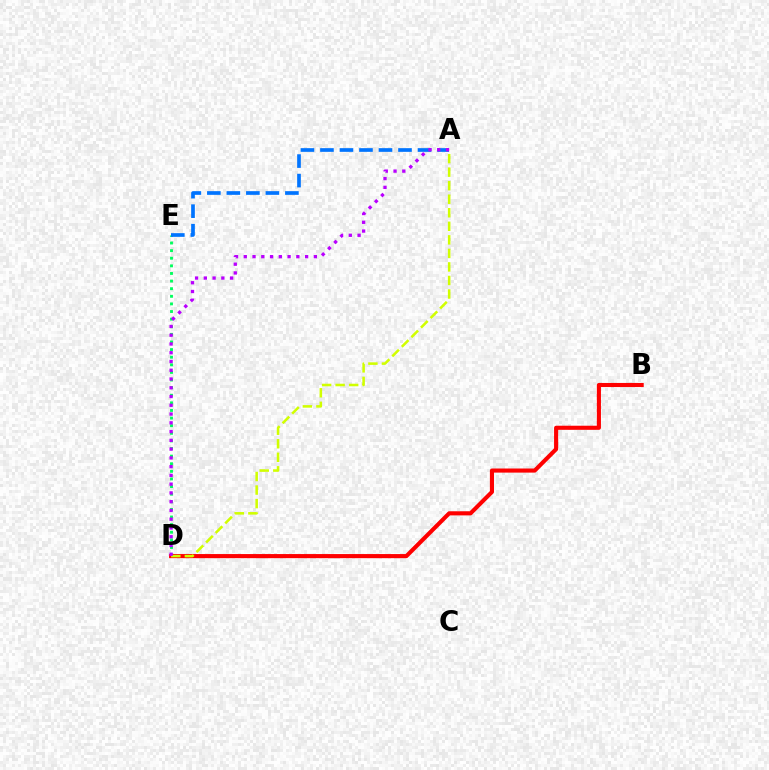{('D', 'E'): [{'color': '#00ff5c', 'line_style': 'dotted', 'thickness': 2.07}], ('A', 'E'): [{'color': '#0074ff', 'line_style': 'dashed', 'thickness': 2.65}], ('B', 'D'): [{'color': '#ff0000', 'line_style': 'solid', 'thickness': 2.96}], ('A', 'D'): [{'color': '#d1ff00', 'line_style': 'dashed', 'thickness': 1.84}, {'color': '#b900ff', 'line_style': 'dotted', 'thickness': 2.38}]}